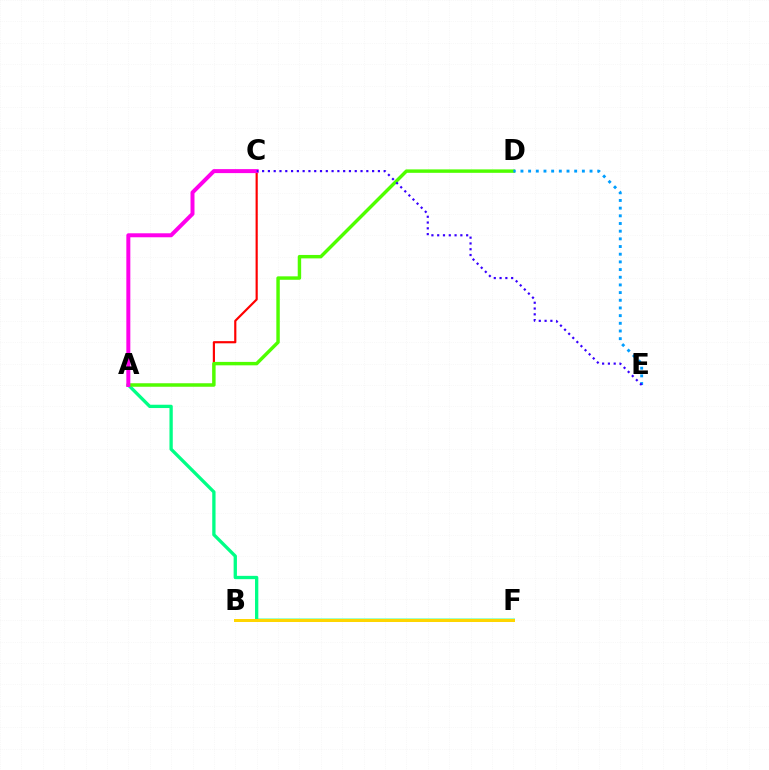{('A', 'F'): [{'color': '#00ff86', 'line_style': 'solid', 'thickness': 2.38}], ('A', 'C'): [{'color': '#ff0000', 'line_style': 'solid', 'thickness': 1.57}, {'color': '#ff00ed', 'line_style': 'solid', 'thickness': 2.87}], ('A', 'D'): [{'color': '#4fff00', 'line_style': 'solid', 'thickness': 2.47}], ('B', 'F'): [{'color': '#ffd500', 'line_style': 'solid', 'thickness': 2.15}], ('D', 'E'): [{'color': '#009eff', 'line_style': 'dotted', 'thickness': 2.09}], ('C', 'E'): [{'color': '#3700ff', 'line_style': 'dotted', 'thickness': 1.57}]}